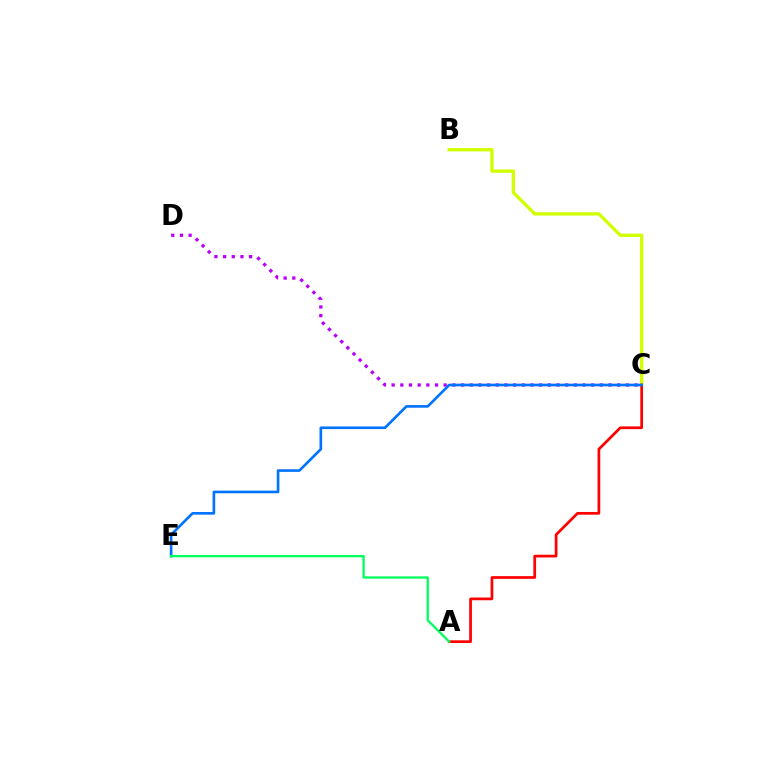{('B', 'C'): [{'color': '#d1ff00', 'line_style': 'solid', 'thickness': 2.41}], ('A', 'C'): [{'color': '#ff0000', 'line_style': 'solid', 'thickness': 1.96}], ('C', 'D'): [{'color': '#b900ff', 'line_style': 'dotted', 'thickness': 2.36}], ('C', 'E'): [{'color': '#0074ff', 'line_style': 'solid', 'thickness': 1.9}], ('A', 'E'): [{'color': '#00ff5c', 'line_style': 'solid', 'thickness': 1.66}]}